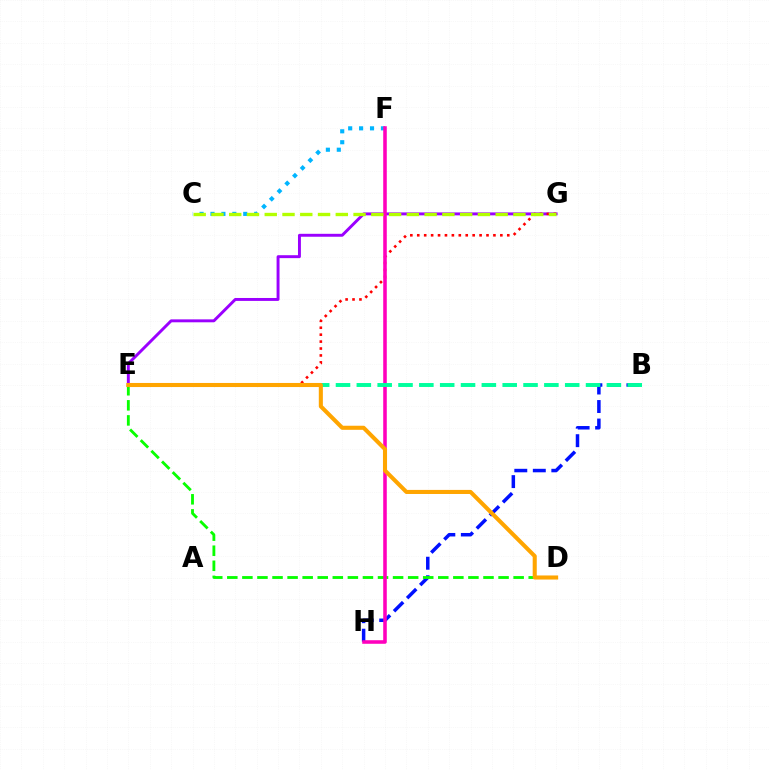{('E', 'G'): [{'color': '#9b00ff', 'line_style': 'solid', 'thickness': 2.11}, {'color': '#ff0000', 'line_style': 'dotted', 'thickness': 1.88}], ('C', 'F'): [{'color': '#00b5ff', 'line_style': 'dotted', 'thickness': 2.97}], ('B', 'H'): [{'color': '#0010ff', 'line_style': 'dashed', 'thickness': 2.52}], ('D', 'E'): [{'color': '#08ff00', 'line_style': 'dashed', 'thickness': 2.05}, {'color': '#ffa500', 'line_style': 'solid', 'thickness': 2.93}], ('F', 'H'): [{'color': '#ff00bd', 'line_style': 'solid', 'thickness': 2.57}], ('C', 'G'): [{'color': '#b3ff00', 'line_style': 'dashed', 'thickness': 2.41}], ('B', 'E'): [{'color': '#00ff9d', 'line_style': 'dashed', 'thickness': 2.83}]}